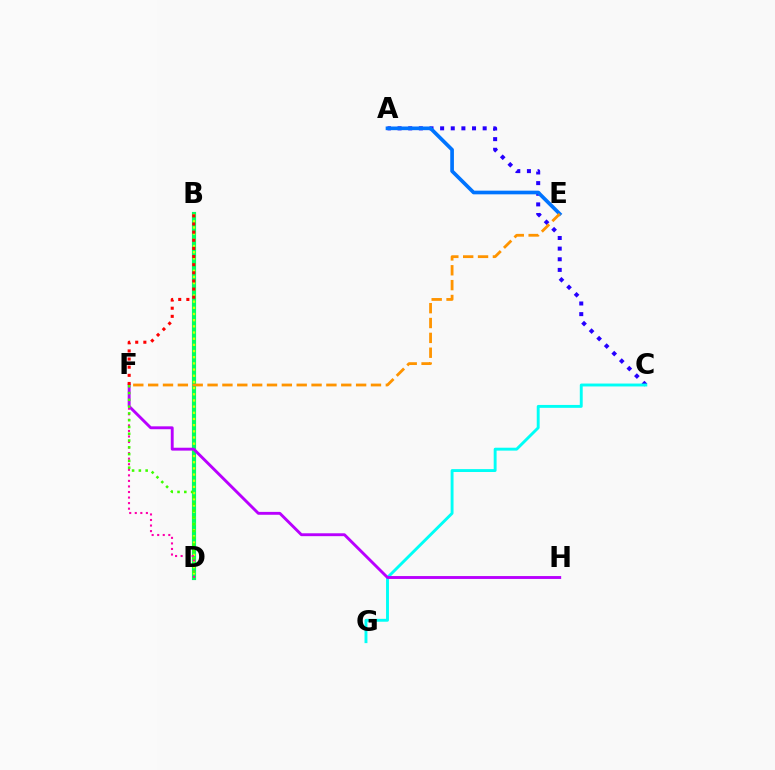{('A', 'C'): [{'color': '#2500ff', 'line_style': 'dotted', 'thickness': 2.89}], ('B', 'D'): [{'color': '#00ff5c', 'line_style': 'solid', 'thickness': 3.0}, {'color': '#d1ff00', 'line_style': 'dotted', 'thickness': 1.68}], ('C', 'G'): [{'color': '#00fff6', 'line_style': 'solid', 'thickness': 2.09}], ('D', 'F'): [{'color': '#ff00ac', 'line_style': 'dotted', 'thickness': 1.51}, {'color': '#3dff00', 'line_style': 'dotted', 'thickness': 1.84}], ('A', 'E'): [{'color': '#0074ff', 'line_style': 'solid', 'thickness': 2.65}], ('E', 'F'): [{'color': '#ff9400', 'line_style': 'dashed', 'thickness': 2.02}], ('F', 'H'): [{'color': '#b900ff', 'line_style': 'solid', 'thickness': 2.08}], ('B', 'F'): [{'color': '#ff0000', 'line_style': 'dotted', 'thickness': 2.21}]}